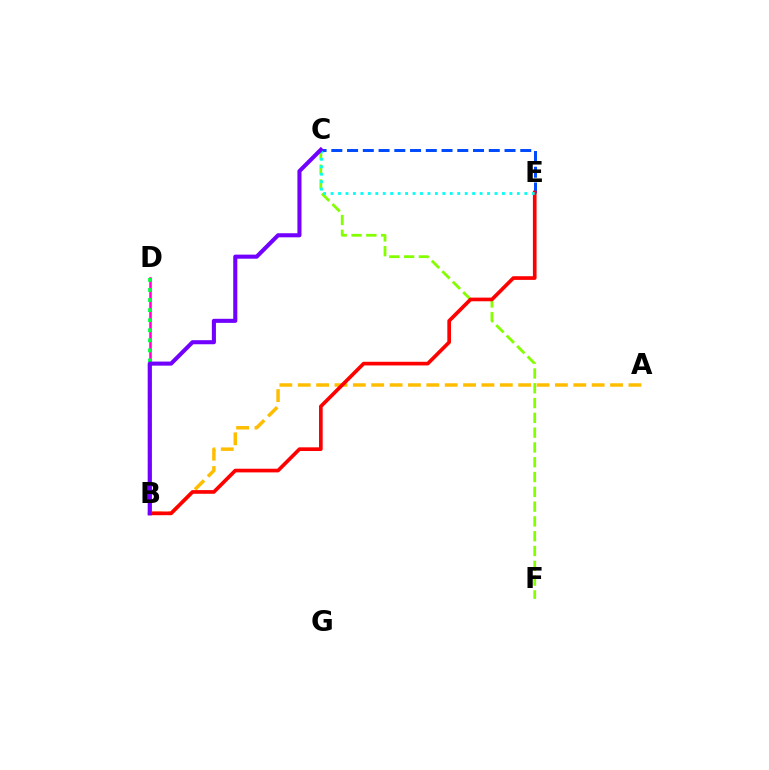{('C', 'F'): [{'color': '#84ff00', 'line_style': 'dashed', 'thickness': 2.01}], ('A', 'B'): [{'color': '#ffbd00', 'line_style': 'dashed', 'thickness': 2.5}], ('C', 'E'): [{'color': '#004bff', 'line_style': 'dashed', 'thickness': 2.14}, {'color': '#00fff6', 'line_style': 'dotted', 'thickness': 2.02}], ('B', 'D'): [{'color': '#ff00cf', 'line_style': 'solid', 'thickness': 1.84}, {'color': '#00ff39', 'line_style': 'dotted', 'thickness': 2.74}], ('B', 'E'): [{'color': '#ff0000', 'line_style': 'solid', 'thickness': 2.64}], ('B', 'C'): [{'color': '#7200ff', 'line_style': 'solid', 'thickness': 2.93}]}